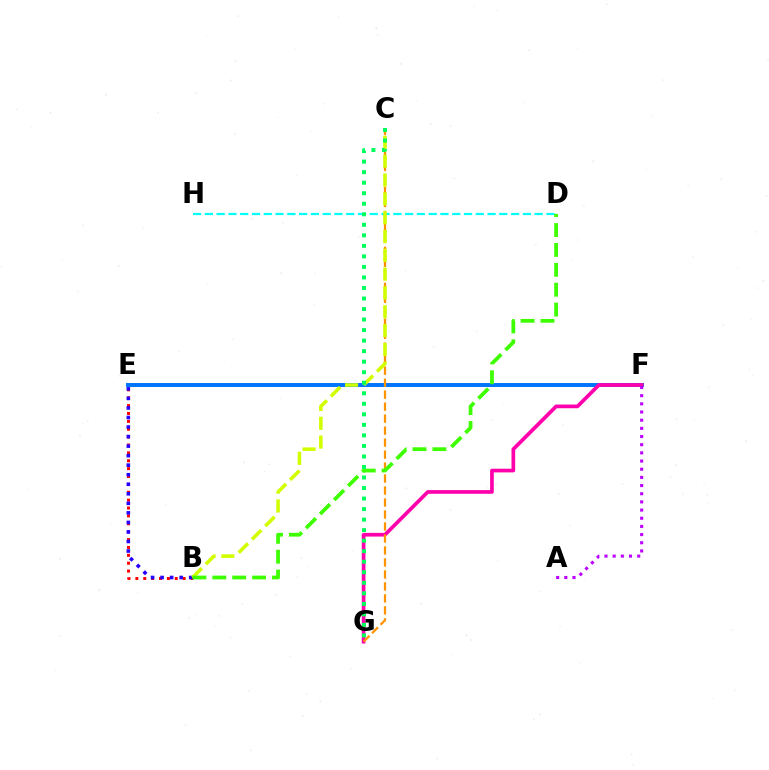{('E', 'F'): [{'color': '#0074ff', 'line_style': 'solid', 'thickness': 2.84}], ('D', 'H'): [{'color': '#00fff6', 'line_style': 'dashed', 'thickness': 1.6}], ('B', 'E'): [{'color': '#ff0000', 'line_style': 'dotted', 'thickness': 2.14}, {'color': '#2500ff', 'line_style': 'dotted', 'thickness': 2.59}], ('F', 'G'): [{'color': '#ff00ac', 'line_style': 'solid', 'thickness': 2.66}], ('A', 'F'): [{'color': '#b900ff', 'line_style': 'dotted', 'thickness': 2.22}], ('C', 'G'): [{'color': '#ff9400', 'line_style': 'dashed', 'thickness': 1.63}, {'color': '#00ff5c', 'line_style': 'dotted', 'thickness': 2.86}], ('B', 'C'): [{'color': '#d1ff00', 'line_style': 'dashed', 'thickness': 2.56}], ('B', 'D'): [{'color': '#3dff00', 'line_style': 'dashed', 'thickness': 2.7}]}